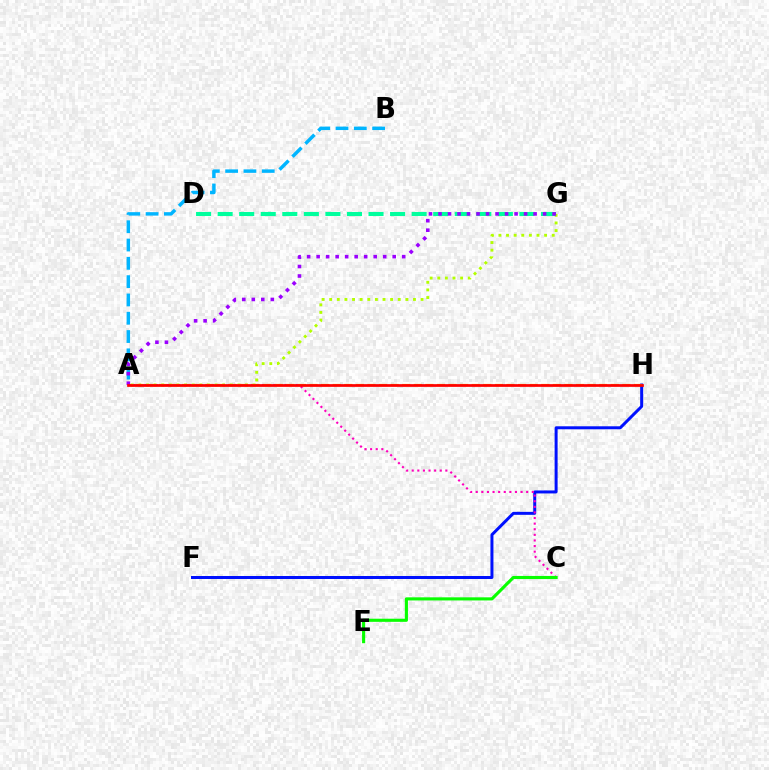{('A', 'B'): [{'color': '#00b5ff', 'line_style': 'dashed', 'thickness': 2.49}], ('F', 'H'): [{'color': '#0010ff', 'line_style': 'solid', 'thickness': 2.15}], ('A', 'C'): [{'color': '#ff00bd', 'line_style': 'dotted', 'thickness': 1.52}], ('A', 'G'): [{'color': '#b3ff00', 'line_style': 'dotted', 'thickness': 2.07}, {'color': '#9b00ff', 'line_style': 'dotted', 'thickness': 2.58}], ('D', 'G'): [{'color': '#00ff9d', 'line_style': 'dashed', 'thickness': 2.93}], ('A', 'H'): [{'color': '#ffa500', 'line_style': 'dashed', 'thickness': 1.57}, {'color': '#ff0000', 'line_style': 'solid', 'thickness': 1.96}], ('C', 'E'): [{'color': '#08ff00', 'line_style': 'solid', 'thickness': 2.24}]}